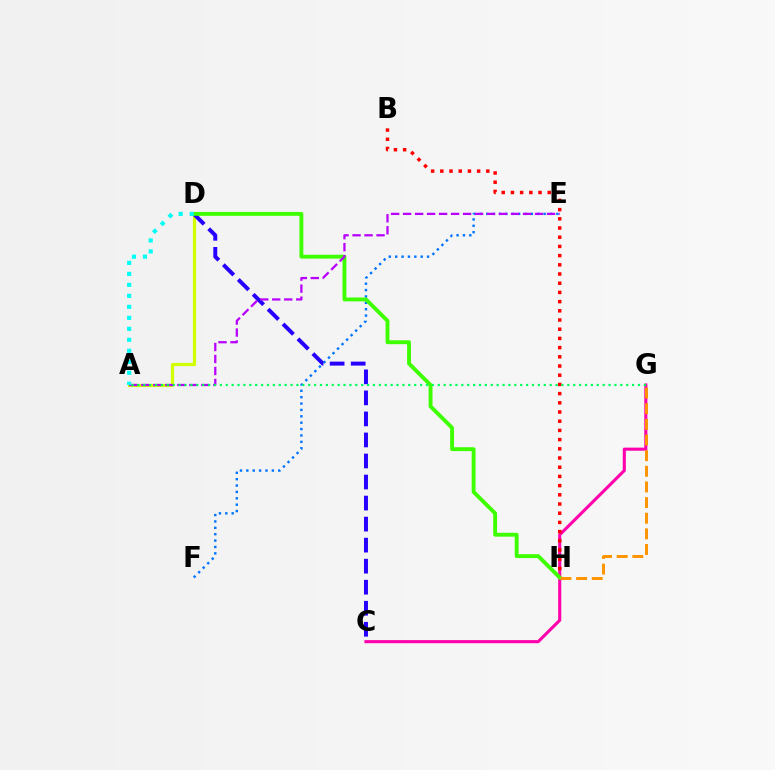{('E', 'F'): [{'color': '#0074ff', 'line_style': 'dotted', 'thickness': 1.73}], ('A', 'D'): [{'color': '#d1ff00', 'line_style': 'solid', 'thickness': 2.3}, {'color': '#00fff6', 'line_style': 'dotted', 'thickness': 2.99}], ('C', 'D'): [{'color': '#2500ff', 'line_style': 'dashed', 'thickness': 2.86}], ('C', 'G'): [{'color': '#ff00ac', 'line_style': 'solid', 'thickness': 2.23}], ('B', 'H'): [{'color': '#ff0000', 'line_style': 'dotted', 'thickness': 2.5}], ('D', 'H'): [{'color': '#3dff00', 'line_style': 'solid', 'thickness': 2.78}], ('A', 'E'): [{'color': '#b900ff', 'line_style': 'dashed', 'thickness': 1.63}], ('G', 'H'): [{'color': '#ff9400', 'line_style': 'dashed', 'thickness': 2.13}], ('A', 'G'): [{'color': '#00ff5c', 'line_style': 'dotted', 'thickness': 1.6}]}